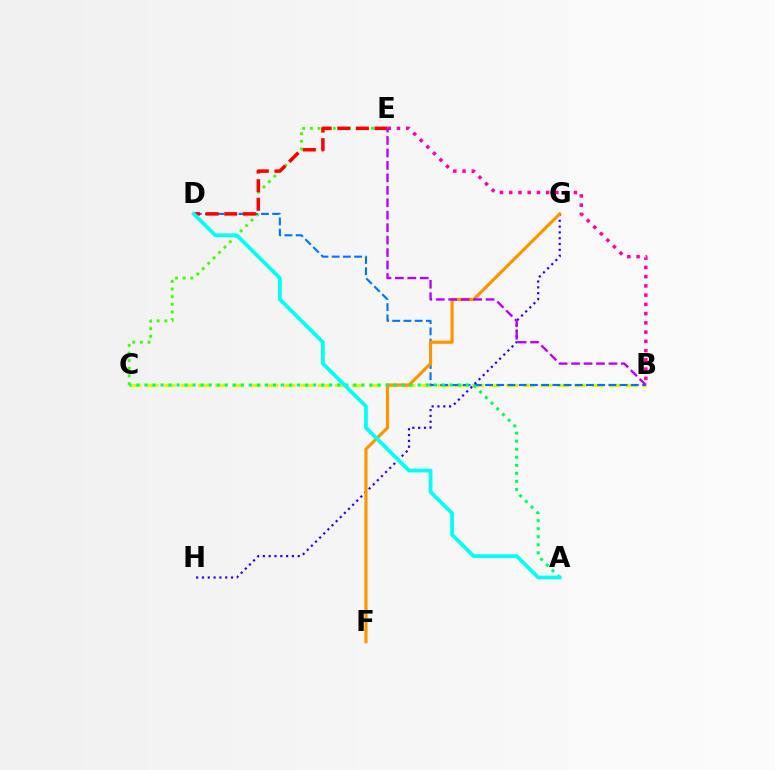{('C', 'E'): [{'color': '#3dff00', 'line_style': 'dotted', 'thickness': 2.08}], ('B', 'C'): [{'color': '#d1ff00', 'line_style': 'dashed', 'thickness': 2.33}], ('B', 'D'): [{'color': '#0074ff', 'line_style': 'dashed', 'thickness': 1.52}], ('D', 'E'): [{'color': '#ff0000', 'line_style': 'dashed', 'thickness': 2.53}], ('G', 'H'): [{'color': '#2500ff', 'line_style': 'dotted', 'thickness': 1.58}], ('F', 'G'): [{'color': '#ff9400', 'line_style': 'solid', 'thickness': 2.27}], ('B', 'E'): [{'color': '#ff00ac', 'line_style': 'dotted', 'thickness': 2.51}, {'color': '#b900ff', 'line_style': 'dashed', 'thickness': 1.69}], ('A', 'C'): [{'color': '#00ff5c', 'line_style': 'dotted', 'thickness': 2.18}], ('A', 'D'): [{'color': '#00fff6', 'line_style': 'solid', 'thickness': 2.69}]}